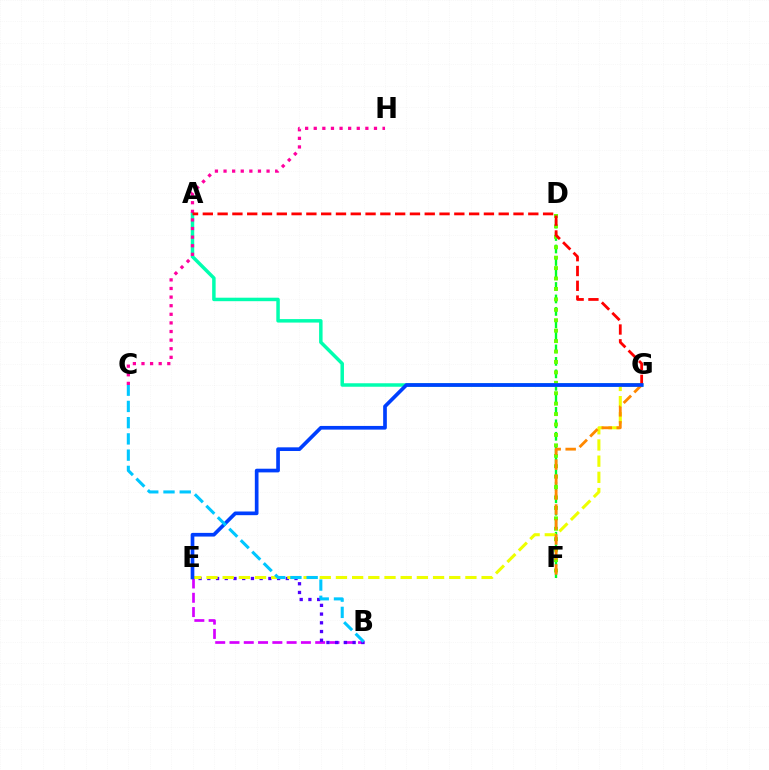{('D', 'F'): [{'color': '#00ff27', 'line_style': 'dashed', 'thickness': 1.7}, {'color': '#66ff00', 'line_style': 'dotted', 'thickness': 2.83}], ('A', 'G'): [{'color': '#00ffaf', 'line_style': 'solid', 'thickness': 2.51}, {'color': '#ff0000', 'line_style': 'dashed', 'thickness': 2.01}], ('C', 'H'): [{'color': '#ff00a0', 'line_style': 'dotted', 'thickness': 2.34}], ('B', 'E'): [{'color': '#d600ff', 'line_style': 'dashed', 'thickness': 1.94}, {'color': '#4f00ff', 'line_style': 'dotted', 'thickness': 2.37}], ('E', 'G'): [{'color': '#eeff00', 'line_style': 'dashed', 'thickness': 2.2}, {'color': '#003fff', 'line_style': 'solid', 'thickness': 2.65}], ('F', 'G'): [{'color': '#ff8800', 'line_style': 'dashed', 'thickness': 2.04}], ('B', 'C'): [{'color': '#00c7ff', 'line_style': 'dashed', 'thickness': 2.21}]}